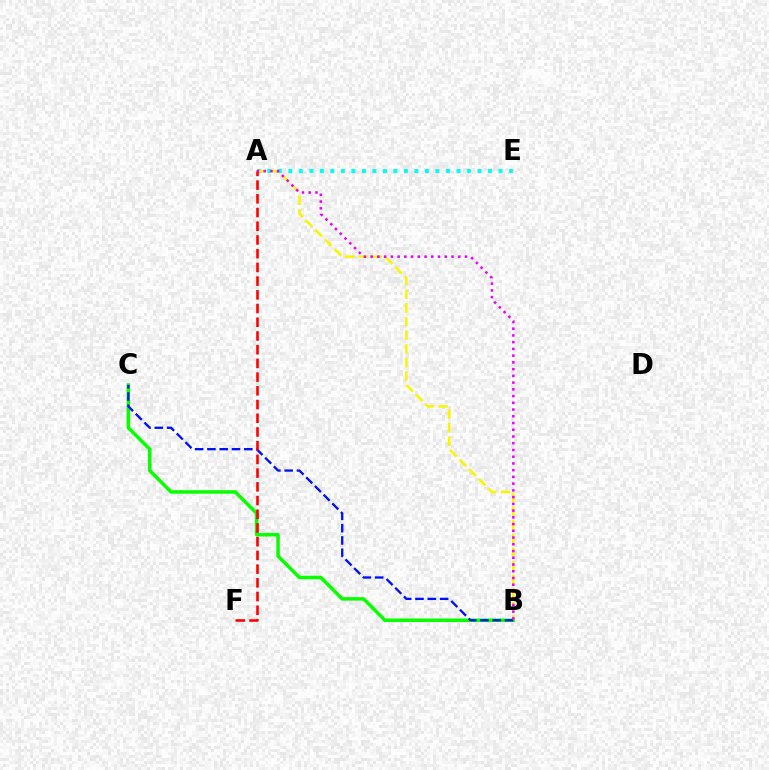{('A', 'E'): [{'color': '#00fff6', 'line_style': 'dotted', 'thickness': 2.86}], ('B', 'C'): [{'color': '#08ff00', 'line_style': 'solid', 'thickness': 2.52}, {'color': '#0010ff', 'line_style': 'dashed', 'thickness': 1.67}], ('A', 'B'): [{'color': '#fcf500', 'line_style': 'dashed', 'thickness': 1.85}, {'color': '#ee00ff', 'line_style': 'dotted', 'thickness': 1.83}], ('A', 'F'): [{'color': '#ff0000', 'line_style': 'dashed', 'thickness': 1.86}]}